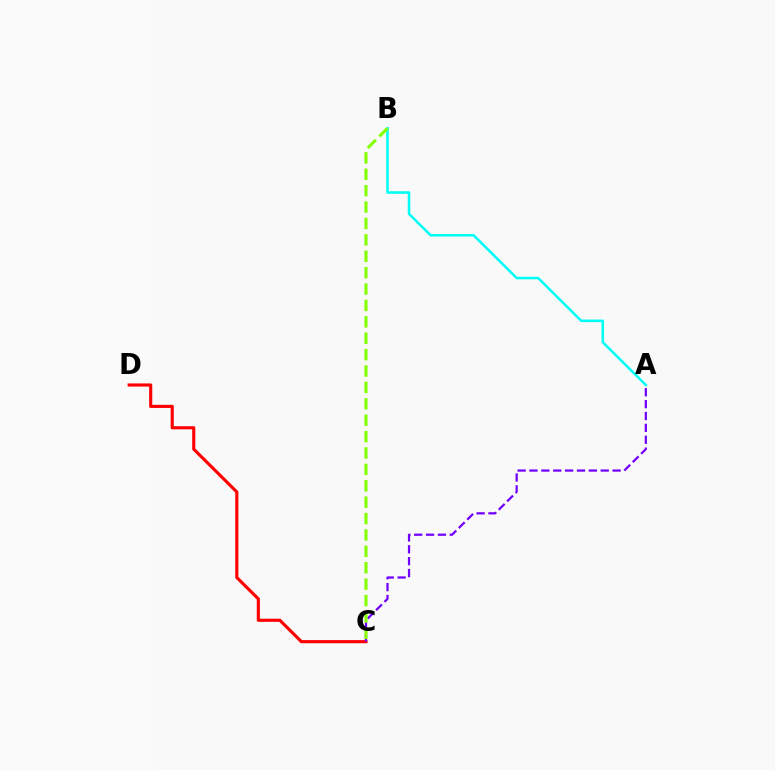{('C', 'D'): [{'color': '#ff0000', 'line_style': 'solid', 'thickness': 2.25}], ('A', 'C'): [{'color': '#7200ff', 'line_style': 'dashed', 'thickness': 1.61}], ('A', 'B'): [{'color': '#00fff6', 'line_style': 'solid', 'thickness': 1.83}], ('B', 'C'): [{'color': '#84ff00', 'line_style': 'dashed', 'thickness': 2.23}]}